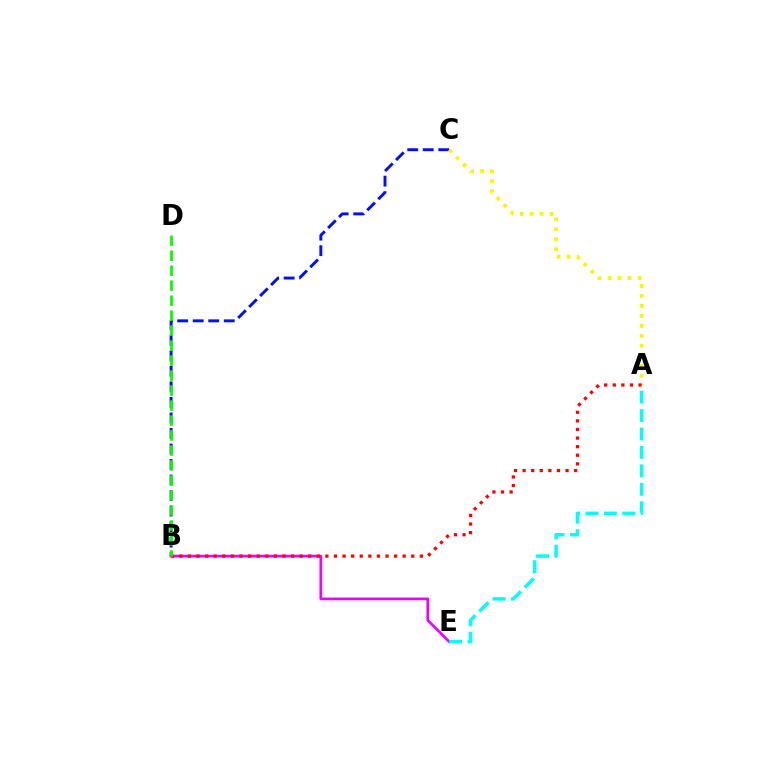{('B', 'C'): [{'color': '#0010ff', 'line_style': 'dashed', 'thickness': 2.11}], ('B', 'E'): [{'color': '#ee00ff', 'line_style': 'solid', 'thickness': 1.96}], ('A', 'C'): [{'color': '#fcf500', 'line_style': 'dotted', 'thickness': 2.71}], ('A', 'B'): [{'color': '#ff0000', 'line_style': 'dotted', 'thickness': 2.33}], ('B', 'D'): [{'color': '#08ff00', 'line_style': 'dashed', 'thickness': 2.04}], ('A', 'E'): [{'color': '#00fff6', 'line_style': 'dashed', 'thickness': 2.5}]}